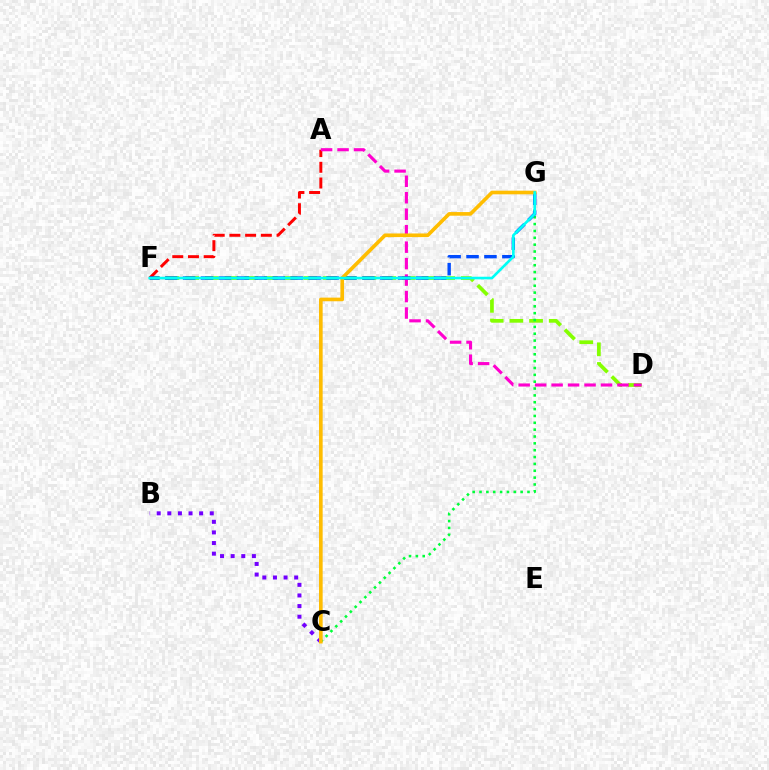{('D', 'F'): [{'color': '#84ff00', 'line_style': 'dashed', 'thickness': 2.68}], ('C', 'G'): [{'color': '#00ff39', 'line_style': 'dotted', 'thickness': 1.86}, {'color': '#ffbd00', 'line_style': 'solid', 'thickness': 2.62}], ('A', 'F'): [{'color': '#ff0000', 'line_style': 'dashed', 'thickness': 2.13}], ('A', 'D'): [{'color': '#ff00cf', 'line_style': 'dashed', 'thickness': 2.24}], ('B', 'C'): [{'color': '#7200ff', 'line_style': 'dotted', 'thickness': 2.88}], ('F', 'G'): [{'color': '#004bff', 'line_style': 'dashed', 'thickness': 2.44}, {'color': '#00fff6', 'line_style': 'solid', 'thickness': 1.9}]}